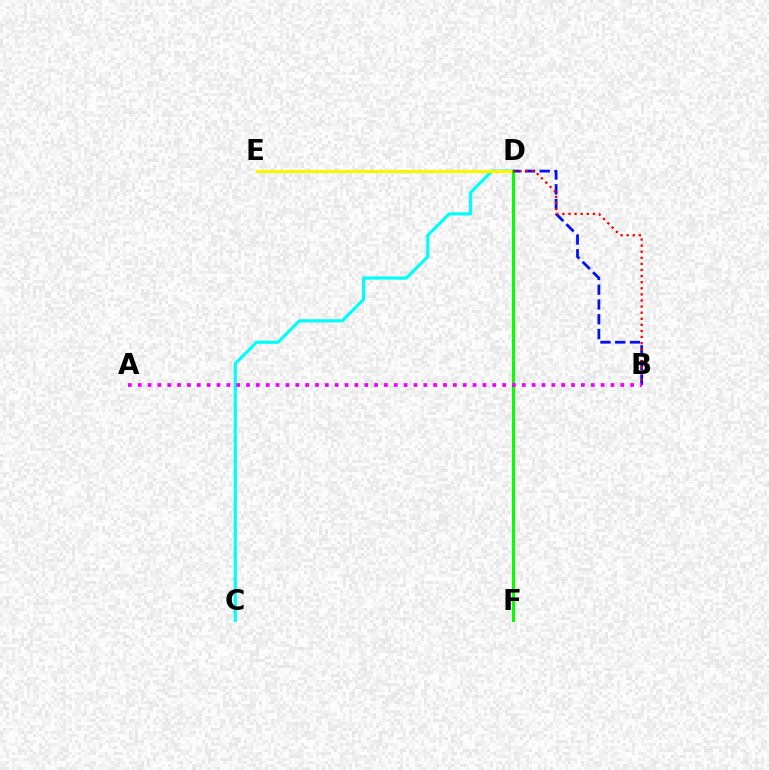{('C', 'D'): [{'color': '#00fff6', 'line_style': 'solid', 'thickness': 2.28}], ('D', 'E'): [{'color': '#fcf500', 'line_style': 'solid', 'thickness': 2.29}], ('D', 'F'): [{'color': '#08ff00', 'line_style': 'solid', 'thickness': 2.22}], ('B', 'D'): [{'color': '#0010ff', 'line_style': 'dashed', 'thickness': 2.01}, {'color': '#ff0000', 'line_style': 'dotted', 'thickness': 1.66}], ('A', 'B'): [{'color': '#ee00ff', 'line_style': 'dotted', 'thickness': 2.68}]}